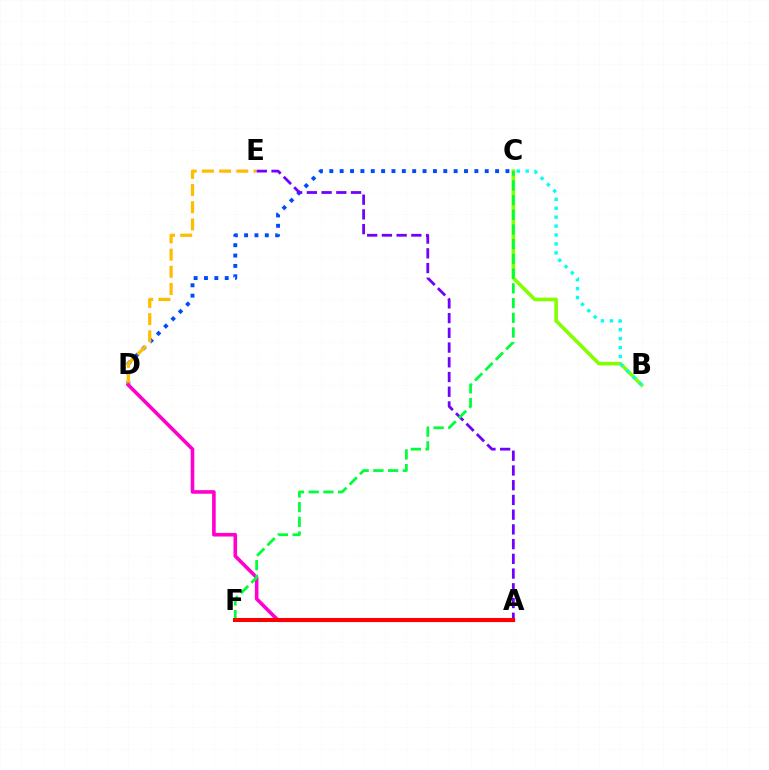{('C', 'D'): [{'color': '#004bff', 'line_style': 'dotted', 'thickness': 2.81}], ('B', 'C'): [{'color': '#84ff00', 'line_style': 'solid', 'thickness': 2.58}, {'color': '#00fff6', 'line_style': 'dotted', 'thickness': 2.42}], ('D', 'E'): [{'color': '#ffbd00', 'line_style': 'dashed', 'thickness': 2.33}], ('A', 'D'): [{'color': '#ff00cf', 'line_style': 'solid', 'thickness': 2.59}], ('A', 'E'): [{'color': '#7200ff', 'line_style': 'dashed', 'thickness': 2.0}], ('C', 'F'): [{'color': '#00ff39', 'line_style': 'dashed', 'thickness': 2.0}], ('A', 'F'): [{'color': '#ff0000', 'line_style': 'solid', 'thickness': 2.91}]}